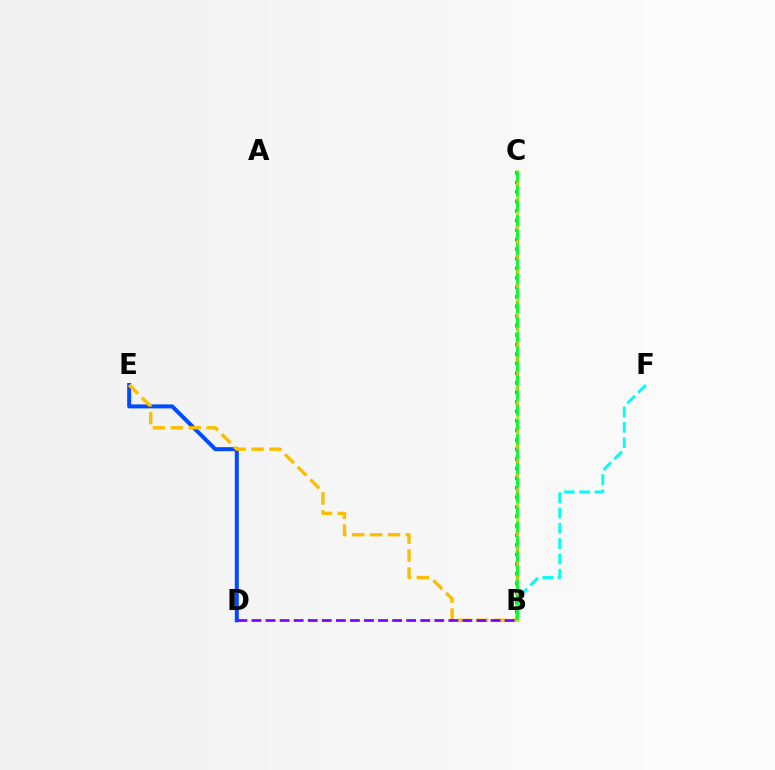{('D', 'E'): [{'color': '#004bff', 'line_style': 'solid', 'thickness': 2.88}], ('B', 'E'): [{'color': '#ffbd00', 'line_style': 'dashed', 'thickness': 2.43}], ('B', 'F'): [{'color': '#00fff6', 'line_style': 'dashed', 'thickness': 2.08}], ('B', 'D'): [{'color': '#7200ff', 'line_style': 'dashed', 'thickness': 1.91}], ('B', 'C'): [{'color': '#ff0000', 'line_style': 'dashed', 'thickness': 2.32}, {'color': '#ff00cf', 'line_style': 'dotted', 'thickness': 2.59}, {'color': '#84ff00', 'line_style': 'solid', 'thickness': 1.86}, {'color': '#00ff39', 'line_style': 'dashed', 'thickness': 1.98}]}